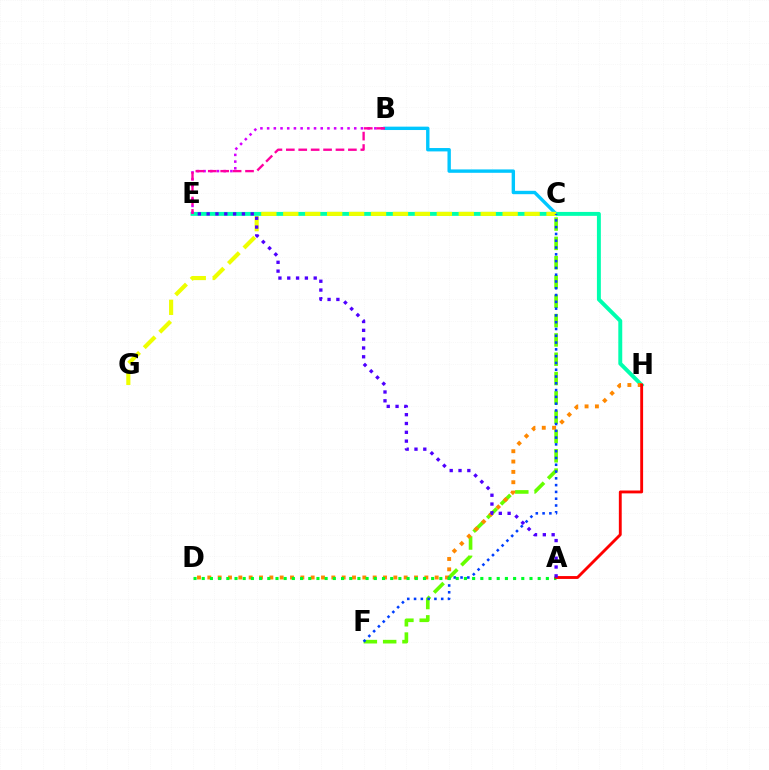{('B', 'C'): [{'color': '#00c7ff', 'line_style': 'solid', 'thickness': 2.43}], ('E', 'H'): [{'color': '#00ffaf', 'line_style': 'solid', 'thickness': 2.83}], ('B', 'E'): [{'color': '#d600ff', 'line_style': 'dotted', 'thickness': 1.82}, {'color': '#ff00a0', 'line_style': 'dashed', 'thickness': 1.69}], ('C', 'F'): [{'color': '#66ff00', 'line_style': 'dashed', 'thickness': 2.62}, {'color': '#003fff', 'line_style': 'dotted', 'thickness': 1.84}], ('C', 'G'): [{'color': '#eeff00', 'line_style': 'dashed', 'thickness': 2.98}], ('D', 'H'): [{'color': '#ff8800', 'line_style': 'dotted', 'thickness': 2.81}], ('A', 'D'): [{'color': '#00ff27', 'line_style': 'dotted', 'thickness': 2.23}], ('A', 'H'): [{'color': '#ff0000', 'line_style': 'solid', 'thickness': 2.07}], ('A', 'E'): [{'color': '#4f00ff', 'line_style': 'dotted', 'thickness': 2.4}]}